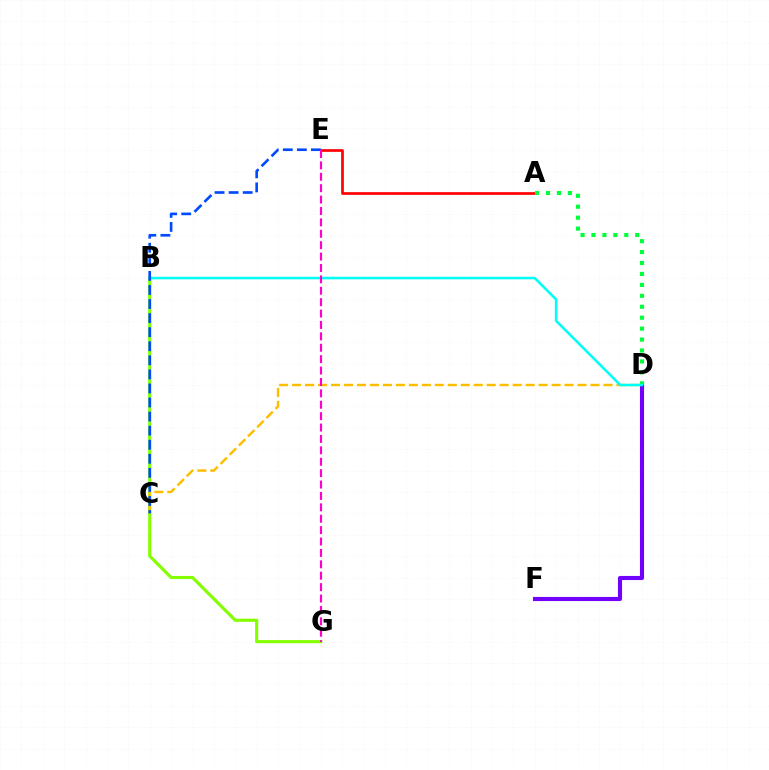{('A', 'E'): [{'color': '#ff0000', 'line_style': 'solid', 'thickness': 1.93}], ('B', 'G'): [{'color': '#84ff00', 'line_style': 'solid', 'thickness': 2.25}], ('D', 'F'): [{'color': '#7200ff', 'line_style': 'solid', 'thickness': 2.95}], ('A', 'D'): [{'color': '#00ff39', 'line_style': 'dotted', 'thickness': 2.97}], ('C', 'D'): [{'color': '#ffbd00', 'line_style': 'dashed', 'thickness': 1.76}], ('B', 'D'): [{'color': '#00fff6', 'line_style': 'solid', 'thickness': 1.84}], ('C', 'E'): [{'color': '#004bff', 'line_style': 'dashed', 'thickness': 1.91}], ('E', 'G'): [{'color': '#ff00cf', 'line_style': 'dashed', 'thickness': 1.55}]}